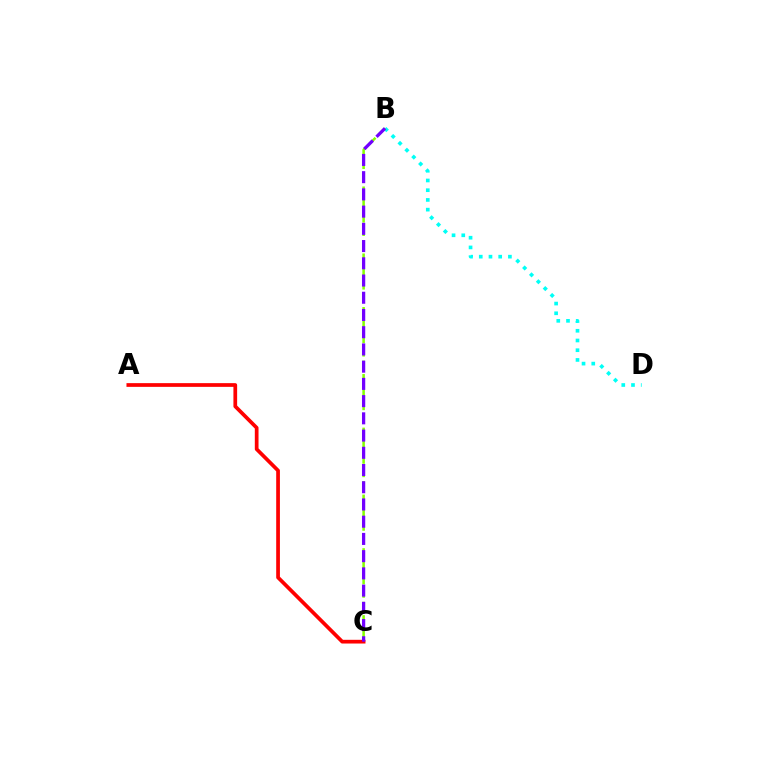{('B', 'D'): [{'color': '#00fff6', 'line_style': 'dotted', 'thickness': 2.64}], ('A', 'C'): [{'color': '#ff0000', 'line_style': 'solid', 'thickness': 2.68}], ('B', 'C'): [{'color': '#84ff00', 'line_style': 'dashed', 'thickness': 1.82}, {'color': '#7200ff', 'line_style': 'dashed', 'thickness': 2.34}]}